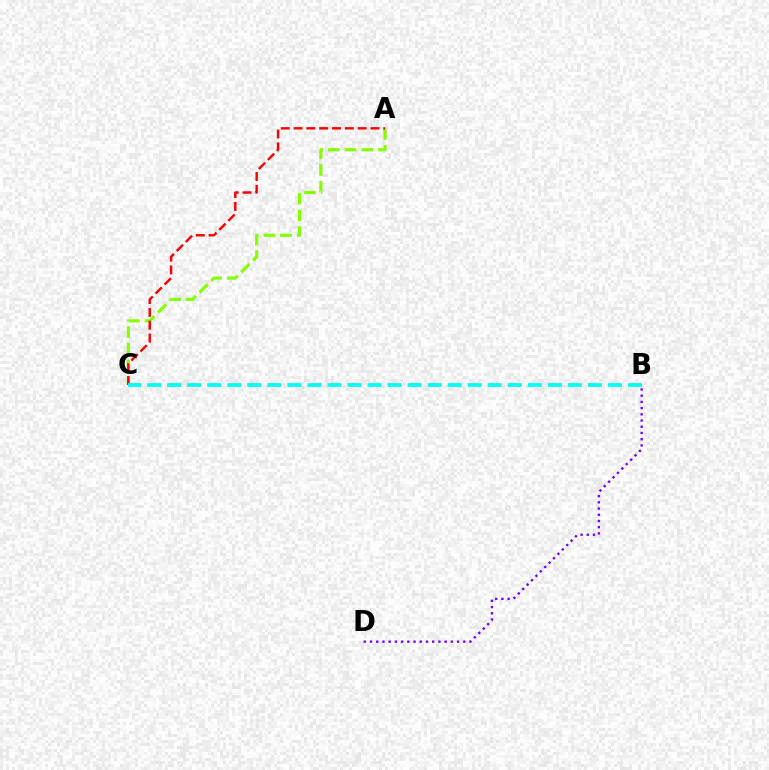{('B', 'D'): [{'color': '#7200ff', 'line_style': 'dotted', 'thickness': 1.69}], ('A', 'C'): [{'color': '#84ff00', 'line_style': 'dashed', 'thickness': 2.27}, {'color': '#ff0000', 'line_style': 'dashed', 'thickness': 1.74}], ('B', 'C'): [{'color': '#00fff6', 'line_style': 'dashed', 'thickness': 2.72}]}